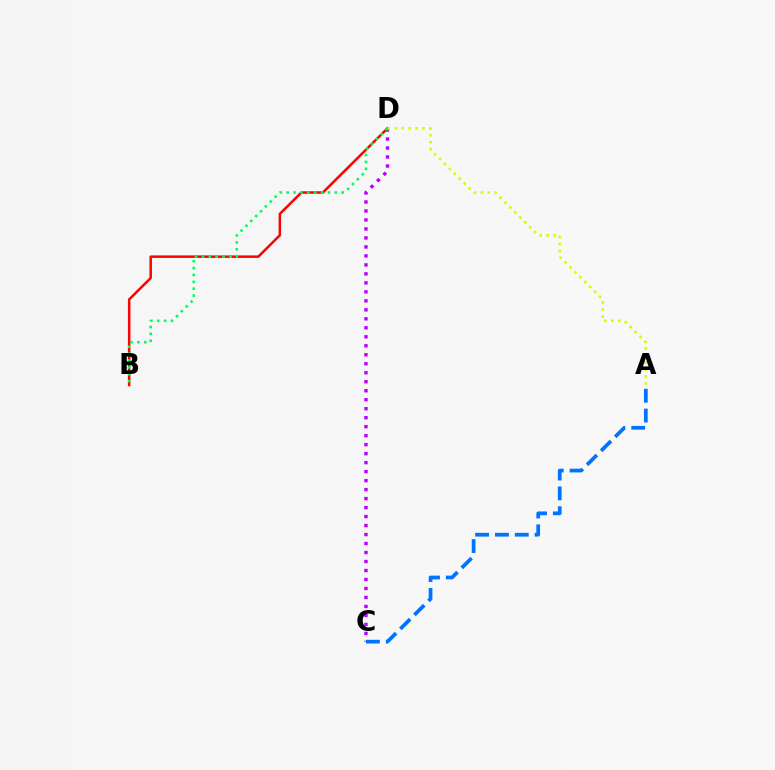{('C', 'D'): [{'color': '#b900ff', 'line_style': 'dotted', 'thickness': 2.44}], ('A', 'C'): [{'color': '#0074ff', 'line_style': 'dashed', 'thickness': 2.69}], ('B', 'D'): [{'color': '#ff0000', 'line_style': 'solid', 'thickness': 1.8}, {'color': '#00ff5c', 'line_style': 'dotted', 'thickness': 1.87}], ('A', 'D'): [{'color': '#d1ff00', 'line_style': 'dotted', 'thickness': 1.89}]}